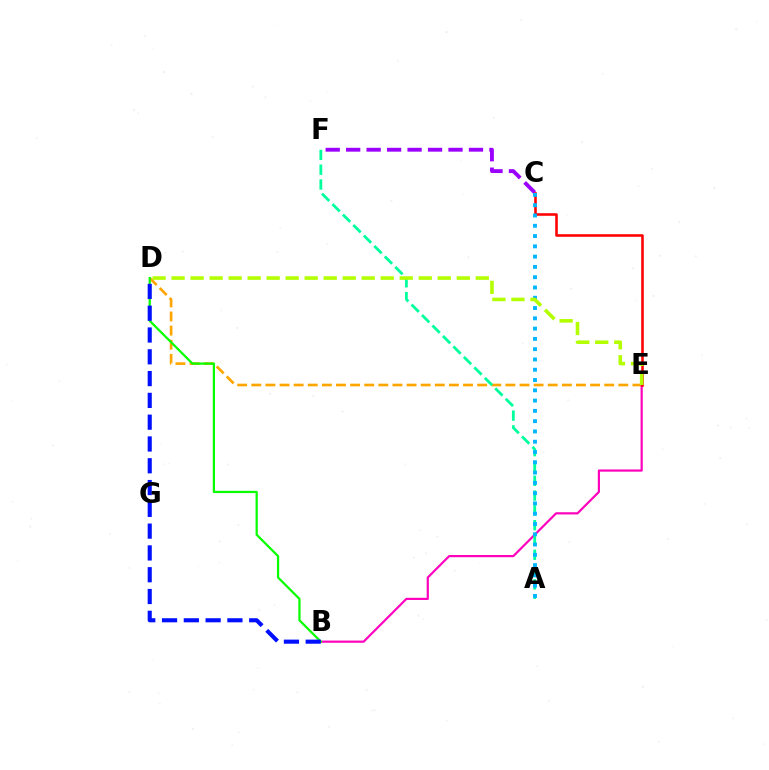{('D', 'E'): [{'color': '#ffa500', 'line_style': 'dashed', 'thickness': 1.92}, {'color': '#b3ff00', 'line_style': 'dashed', 'thickness': 2.58}], ('C', 'F'): [{'color': '#9b00ff', 'line_style': 'dashed', 'thickness': 2.78}], ('B', 'E'): [{'color': '#ff00bd', 'line_style': 'solid', 'thickness': 1.58}], ('C', 'E'): [{'color': '#ff0000', 'line_style': 'solid', 'thickness': 1.84}], ('A', 'F'): [{'color': '#00ff9d', 'line_style': 'dashed', 'thickness': 2.01}], ('B', 'D'): [{'color': '#08ff00', 'line_style': 'solid', 'thickness': 1.62}, {'color': '#0010ff', 'line_style': 'dashed', 'thickness': 2.96}], ('A', 'C'): [{'color': '#00b5ff', 'line_style': 'dotted', 'thickness': 2.79}]}